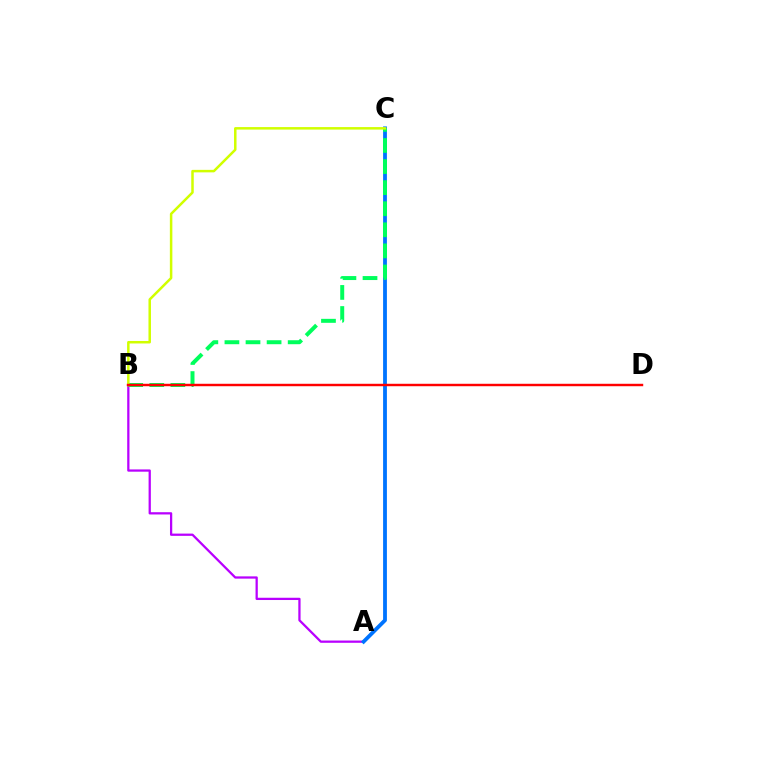{('A', 'B'): [{'color': '#b900ff', 'line_style': 'solid', 'thickness': 1.63}], ('A', 'C'): [{'color': '#0074ff', 'line_style': 'solid', 'thickness': 2.74}], ('B', 'C'): [{'color': '#00ff5c', 'line_style': 'dashed', 'thickness': 2.86}, {'color': '#d1ff00', 'line_style': 'solid', 'thickness': 1.8}], ('B', 'D'): [{'color': '#ff0000', 'line_style': 'solid', 'thickness': 1.76}]}